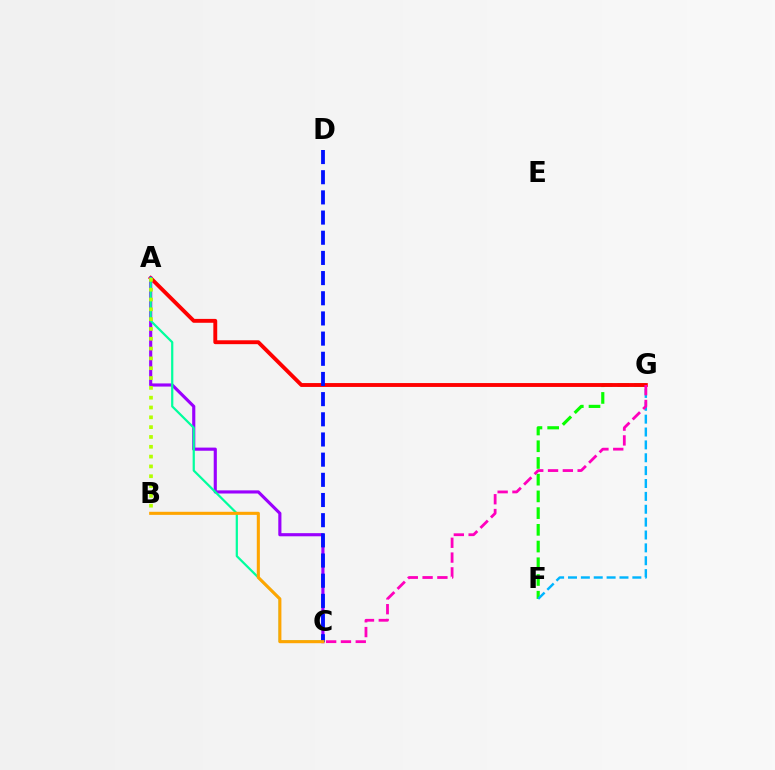{('F', 'G'): [{'color': '#08ff00', 'line_style': 'dashed', 'thickness': 2.27}, {'color': '#00b5ff', 'line_style': 'dashed', 'thickness': 1.75}], ('A', 'G'): [{'color': '#ff0000', 'line_style': 'solid', 'thickness': 2.79}], ('A', 'C'): [{'color': '#9b00ff', 'line_style': 'solid', 'thickness': 2.26}, {'color': '#00ff9d', 'line_style': 'solid', 'thickness': 1.6}], ('A', 'B'): [{'color': '#b3ff00', 'line_style': 'dotted', 'thickness': 2.67}], ('C', 'D'): [{'color': '#0010ff', 'line_style': 'dashed', 'thickness': 2.74}], ('B', 'C'): [{'color': '#ffa500', 'line_style': 'solid', 'thickness': 2.22}], ('C', 'G'): [{'color': '#ff00bd', 'line_style': 'dashed', 'thickness': 2.01}]}